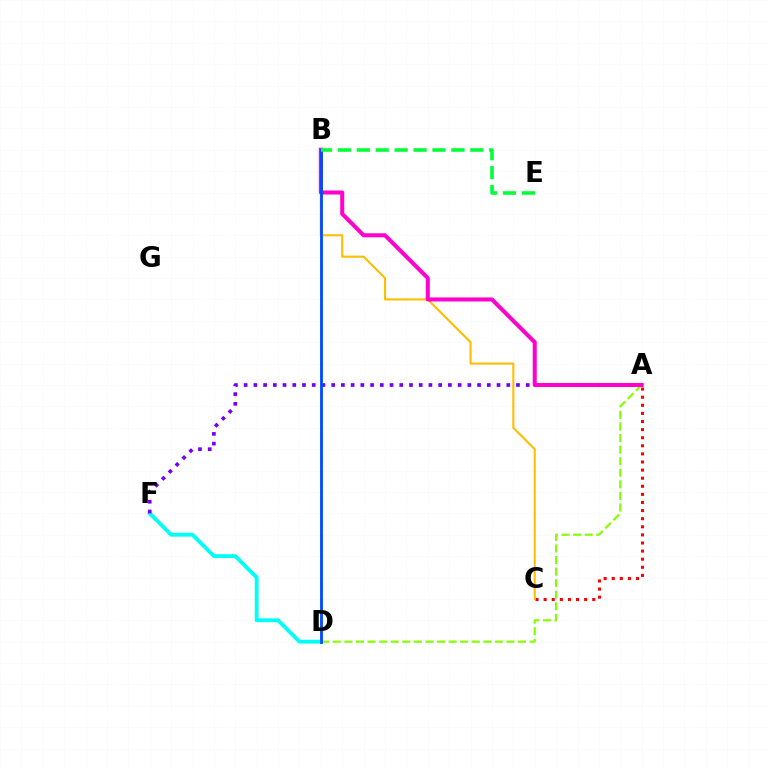{('D', 'F'): [{'color': '#00fff6', 'line_style': 'solid', 'thickness': 2.76}], ('A', 'F'): [{'color': '#7200ff', 'line_style': 'dotted', 'thickness': 2.64}], ('A', 'C'): [{'color': '#ff0000', 'line_style': 'dotted', 'thickness': 2.2}], ('B', 'C'): [{'color': '#ffbd00', 'line_style': 'solid', 'thickness': 1.51}], ('A', 'D'): [{'color': '#84ff00', 'line_style': 'dashed', 'thickness': 1.57}], ('A', 'B'): [{'color': '#ff00cf', 'line_style': 'solid', 'thickness': 2.9}], ('B', 'D'): [{'color': '#004bff', 'line_style': 'solid', 'thickness': 2.03}], ('B', 'E'): [{'color': '#00ff39', 'line_style': 'dashed', 'thickness': 2.57}]}